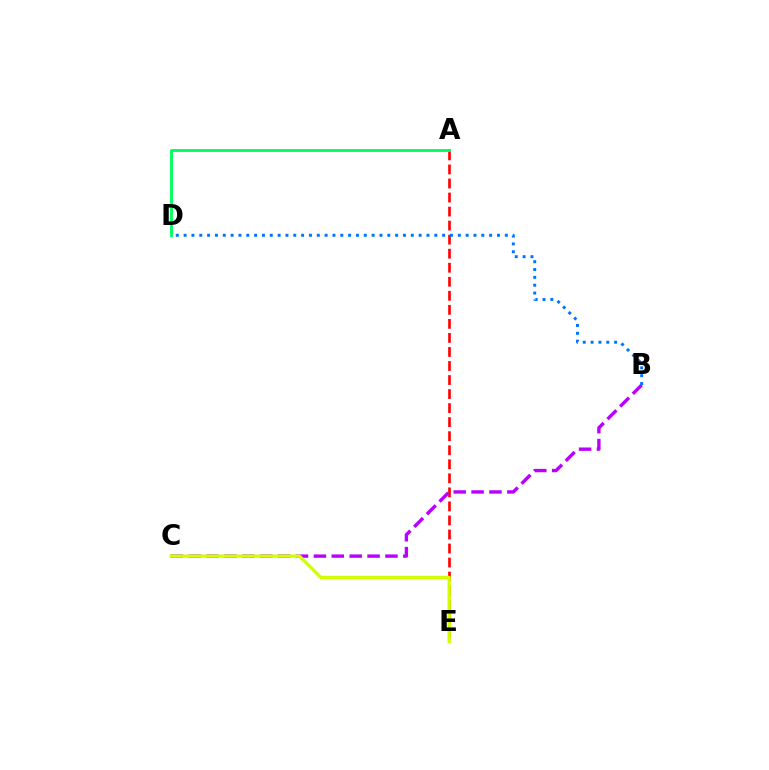{('A', 'E'): [{'color': '#ff0000', 'line_style': 'dashed', 'thickness': 1.91}], ('B', 'C'): [{'color': '#b900ff', 'line_style': 'dashed', 'thickness': 2.43}], ('B', 'D'): [{'color': '#0074ff', 'line_style': 'dotted', 'thickness': 2.13}], ('A', 'D'): [{'color': '#00ff5c', 'line_style': 'solid', 'thickness': 2.06}], ('C', 'E'): [{'color': '#d1ff00', 'line_style': 'solid', 'thickness': 2.41}]}